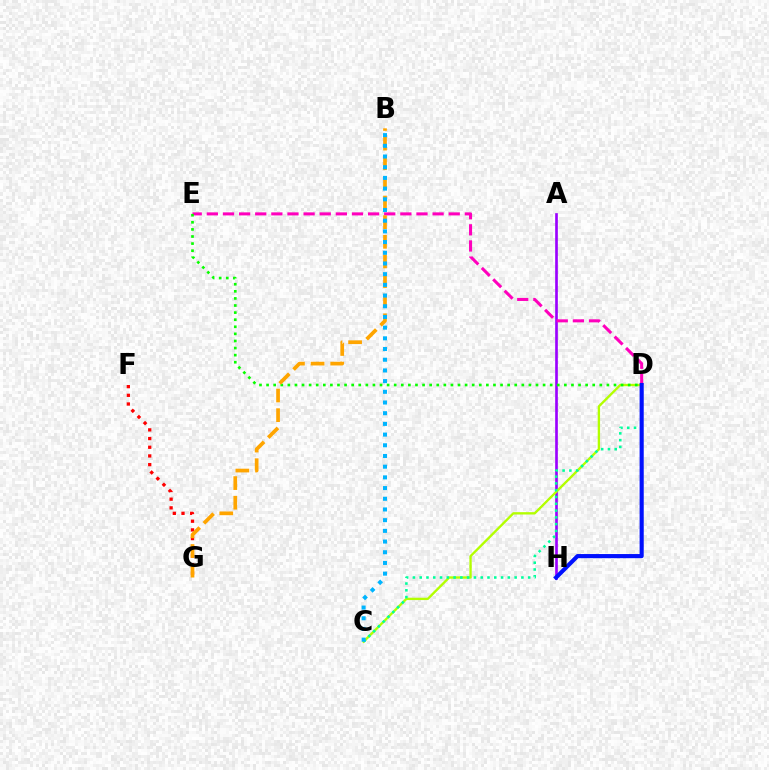{('A', 'H'): [{'color': '#9b00ff', 'line_style': 'solid', 'thickness': 1.91}], ('F', 'G'): [{'color': '#ff0000', 'line_style': 'dotted', 'thickness': 2.36}], ('D', 'E'): [{'color': '#ff00bd', 'line_style': 'dashed', 'thickness': 2.19}, {'color': '#08ff00', 'line_style': 'dotted', 'thickness': 1.93}], ('C', 'D'): [{'color': '#b3ff00', 'line_style': 'solid', 'thickness': 1.69}, {'color': '#00ff9d', 'line_style': 'dotted', 'thickness': 1.84}], ('D', 'H'): [{'color': '#0010ff', 'line_style': 'solid', 'thickness': 2.97}], ('B', 'G'): [{'color': '#ffa500', 'line_style': 'dashed', 'thickness': 2.67}], ('B', 'C'): [{'color': '#00b5ff', 'line_style': 'dotted', 'thickness': 2.91}]}